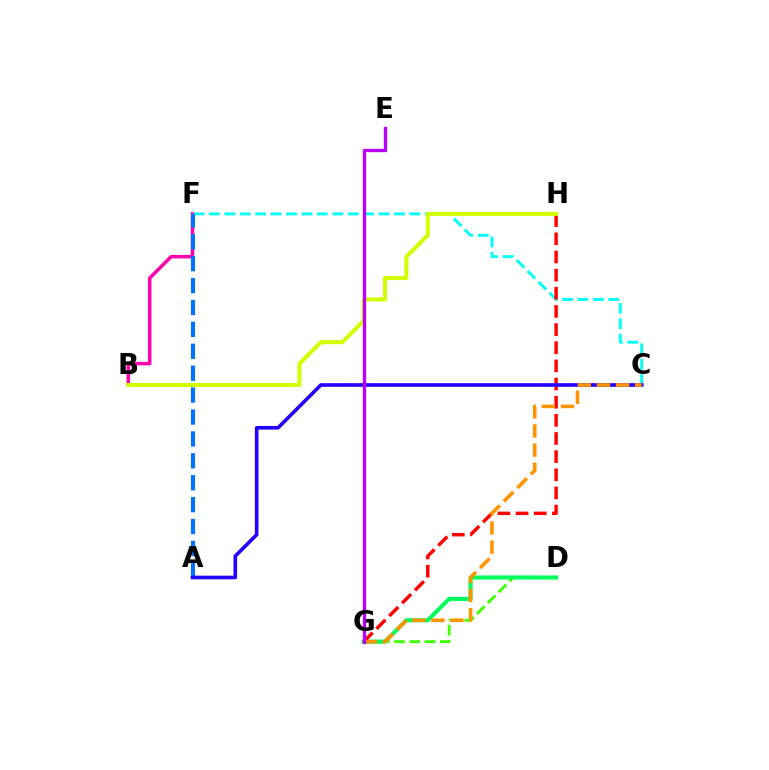{('D', 'G'): [{'color': '#3dff00', 'line_style': 'dashed', 'thickness': 2.08}, {'color': '#00ff5c', 'line_style': 'solid', 'thickness': 2.96}], ('B', 'F'): [{'color': '#ff00ac', 'line_style': 'solid', 'thickness': 2.51}], ('C', 'F'): [{'color': '#00fff6', 'line_style': 'dashed', 'thickness': 2.1}], ('G', 'H'): [{'color': '#ff0000', 'line_style': 'dashed', 'thickness': 2.47}], ('A', 'F'): [{'color': '#0074ff', 'line_style': 'dashed', 'thickness': 2.98}], ('A', 'C'): [{'color': '#2500ff', 'line_style': 'solid', 'thickness': 2.62}], ('C', 'G'): [{'color': '#ff9400', 'line_style': 'dashed', 'thickness': 2.6}], ('B', 'H'): [{'color': '#d1ff00', 'line_style': 'solid', 'thickness': 2.88}], ('E', 'G'): [{'color': '#b900ff', 'line_style': 'solid', 'thickness': 2.4}]}